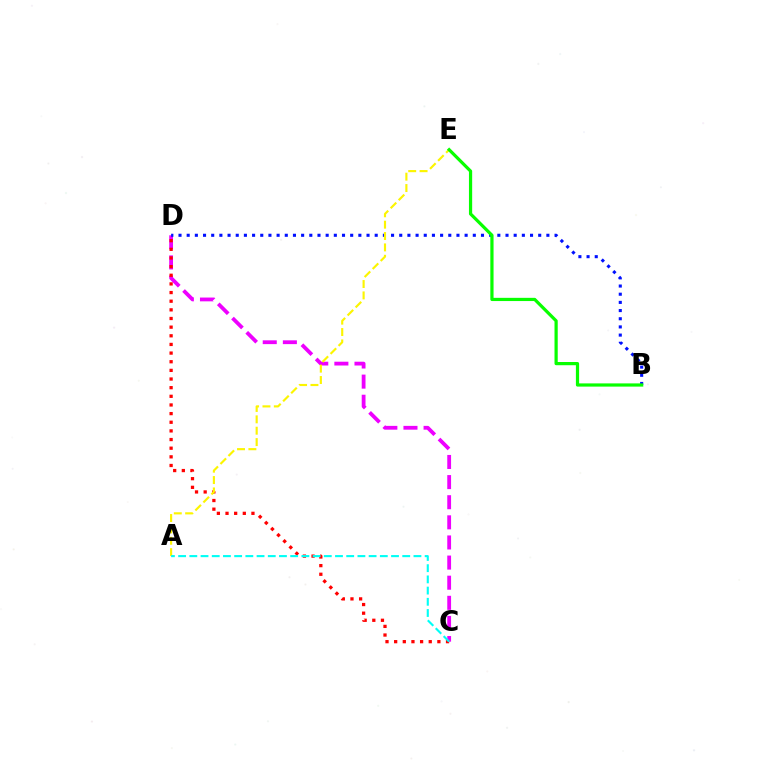{('C', 'D'): [{'color': '#ee00ff', 'line_style': 'dashed', 'thickness': 2.73}, {'color': '#ff0000', 'line_style': 'dotted', 'thickness': 2.35}], ('B', 'D'): [{'color': '#0010ff', 'line_style': 'dotted', 'thickness': 2.22}], ('A', 'E'): [{'color': '#fcf500', 'line_style': 'dashed', 'thickness': 1.54}], ('B', 'E'): [{'color': '#08ff00', 'line_style': 'solid', 'thickness': 2.31}], ('A', 'C'): [{'color': '#00fff6', 'line_style': 'dashed', 'thickness': 1.52}]}